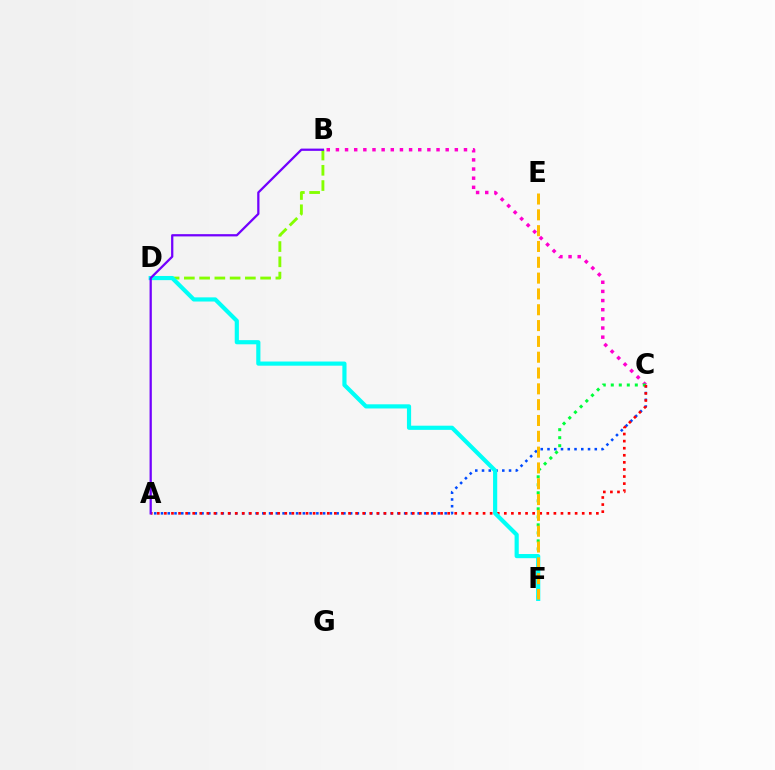{('A', 'C'): [{'color': '#004bff', 'line_style': 'dotted', 'thickness': 1.84}, {'color': '#ff0000', 'line_style': 'dotted', 'thickness': 1.92}], ('B', 'C'): [{'color': '#ff00cf', 'line_style': 'dotted', 'thickness': 2.49}], ('B', 'D'): [{'color': '#84ff00', 'line_style': 'dashed', 'thickness': 2.07}], ('C', 'F'): [{'color': '#00ff39', 'line_style': 'dotted', 'thickness': 2.18}], ('D', 'F'): [{'color': '#00fff6', 'line_style': 'solid', 'thickness': 3.0}], ('E', 'F'): [{'color': '#ffbd00', 'line_style': 'dashed', 'thickness': 2.15}], ('A', 'B'): [{'color': '#7200ff', 'line_style': 'solid', 'thickness': 1.63}]}